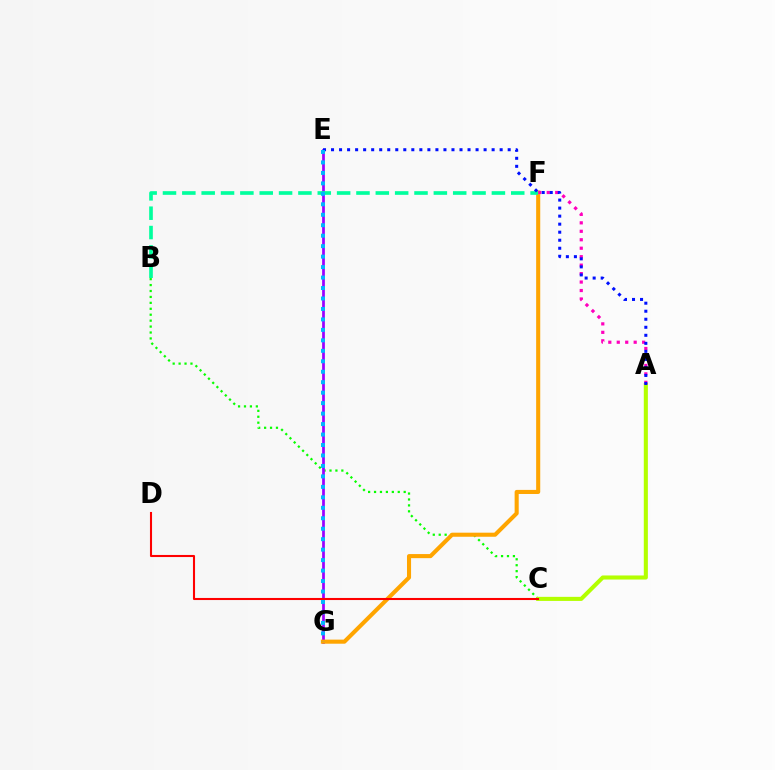{('B', 'C'): [{'color': '#08ff00', 'line_style': 'dotted', 'thickness': 1.61}], ('A', 'C'): [{'color': '#b3ff00', 'line_style': 'solid', 'thickness': 2.93}], ('E', 'G'): [{'color': '#9b00ff', 'line_style': 'solid', 'thickness': 1.97}, {'color': '#00b5ff', 'line_style': 'dotted', 'thickness': 2.84}], ('F', 'G'): [{'color': '#ffa500', 'line_style': 'solid', 'thickness': 2.94}], ('A', 'F'): [{'color': '#ff00bd', 'line_style': 'dotted', 'thickness': 2.3}], ('B', 'F'): [{'color': '#00ff9d', 'line_style': 'dashed', 'thickness': 2.63}], ('A', 'E'): [{'color': '#0010ff', 'line_style': 'dotted', 'thickness': 2.18}], ('C', 'D'): [{'color': '#ff0000', 'line_style': 'solid', 'thickness': 1.5}]}